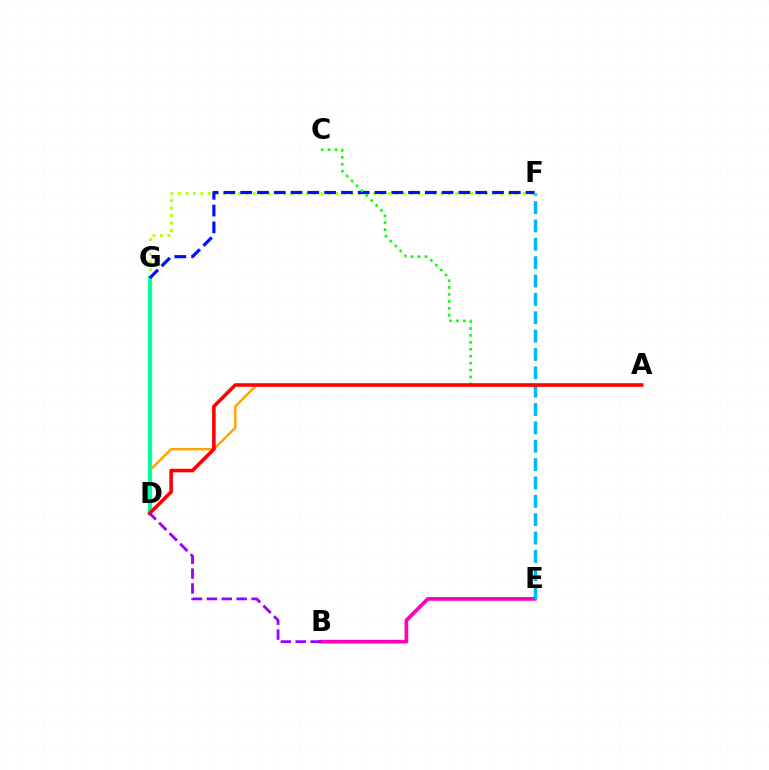{('A', 'D'): [{'color': '#ffa500', 'line_style': 'solid', 'thickness': 1.77}, {'color': '#ff0000', 'line_style': 'solid', 'thickness': 2.57}], ('B', 'E'): [{'color': '#ff00bd', 'line_style': 'solid', 'thickness': 2.66}], ('D', 'G'): [{'color': '#00ff9d', 'line_style': 'solid', 'thickness': 2.98}], ('F', 'G'): [{'color': '#b3ff00', 'line_style': 'dotted', 'thickness': 2.04}, {'color': '#0010ff', 'line_style': 'dashed', 'thickness': 2.28}], ('A', 'C'): [{'color': '#08ff00', 'line_style': 'dotted', 'thickness': 1.88}], ('E', 'F'): [{'color': '#00b5ff', 'line_style': 'dashed', 'thickness': 2.49}], ('B', 'D'): [{'color': '#9b00ff', 'line_style': 'dashed', 'thickness': 2.02}]}